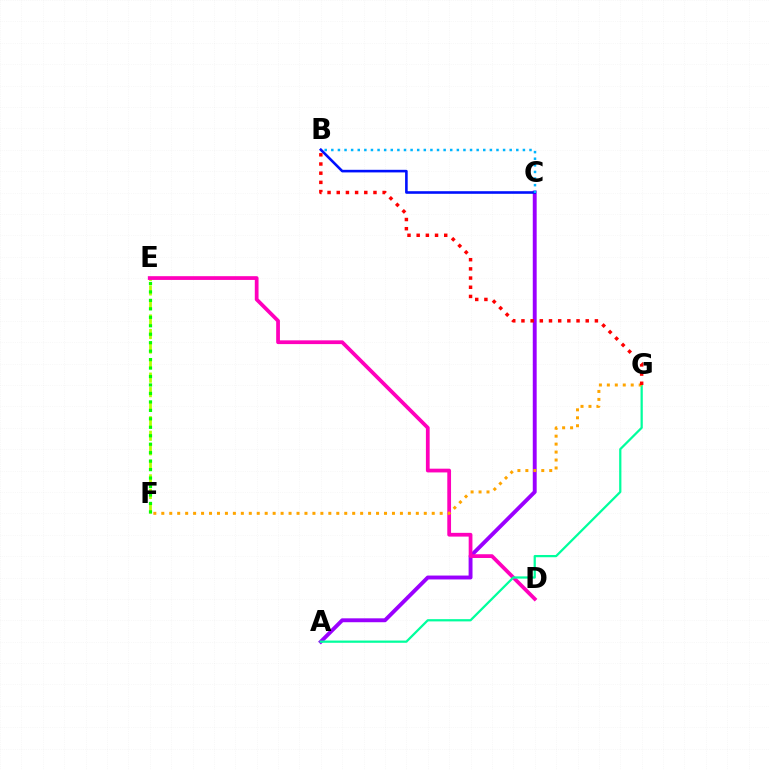{('E', 'F'): [{'color': '#b3ff00', 'line_style': 'dashed', 'thickness': 1.97}, {'color': '#08ff00', 'line_style': 'dotted', 'thickness': 2.3}], ('A', 'C'): [{'color': '#9b00ff', 'line_style': 'solid', 'thickness': 2.81}], ('D', 'E'): [{'color': '#ff00bd', 'line_style': 'solid', 'thickness': 2.7}], ('B', 'C'): [{'color': '#0010ff', 'line_style': 'solid', 'thickness': 1.87}, {'color': '#00b5ff', 'line_style': 'dotted', 'thickness': 1.79}], ('A', 'G'): [{'color': '#00ff9d', 'line_style': 'solid', 'thickness': 1.61}], ('F', 'G'): [{'color': '#ffa500', 'line_style': 'dotted', 'thickness': 2.16}], ('B', 'G'): [{'color': '#ff0000', 'line_style': 'dotted', 'thickness': 2.49}]}